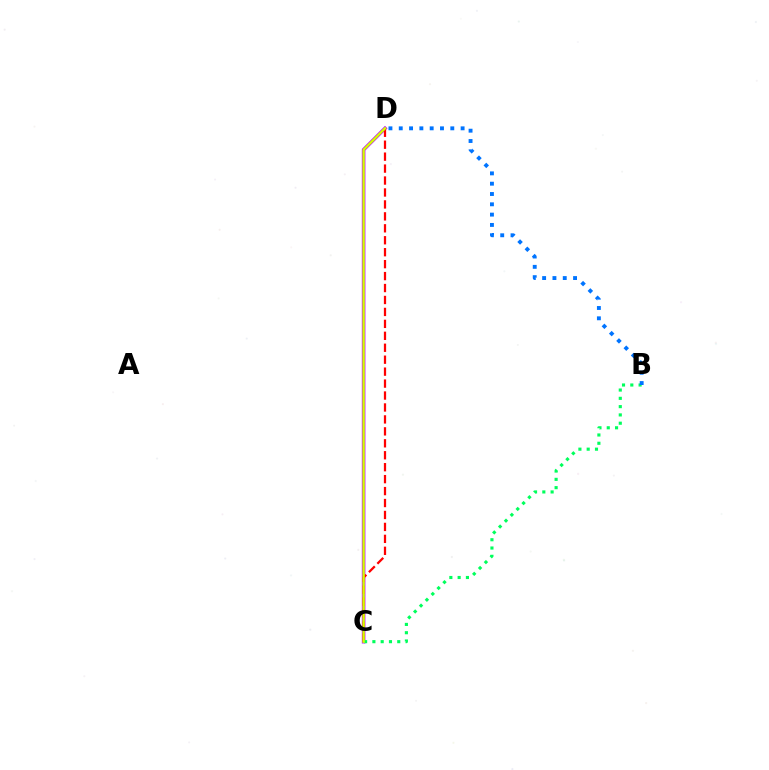{('C', 'D'): [{'color': '#b900ff', 'line_style': 'solid', 'thickness': 2.56}, {'color': '#ff0000', 'line_style': 'dashed', 'thickness': 1.62}, {'color': '#d1ff00', 'line_style': 'solid', 'thickness': 1.73}], ('B', 'C'): [{'color': '#00ff5c', 'line_style': 'dotted', 'thickness': 2.25}], ('B', 'D'): [{'color': '#0074ff', 'line_style': 'dotted', 'thickness': 2.8}]}